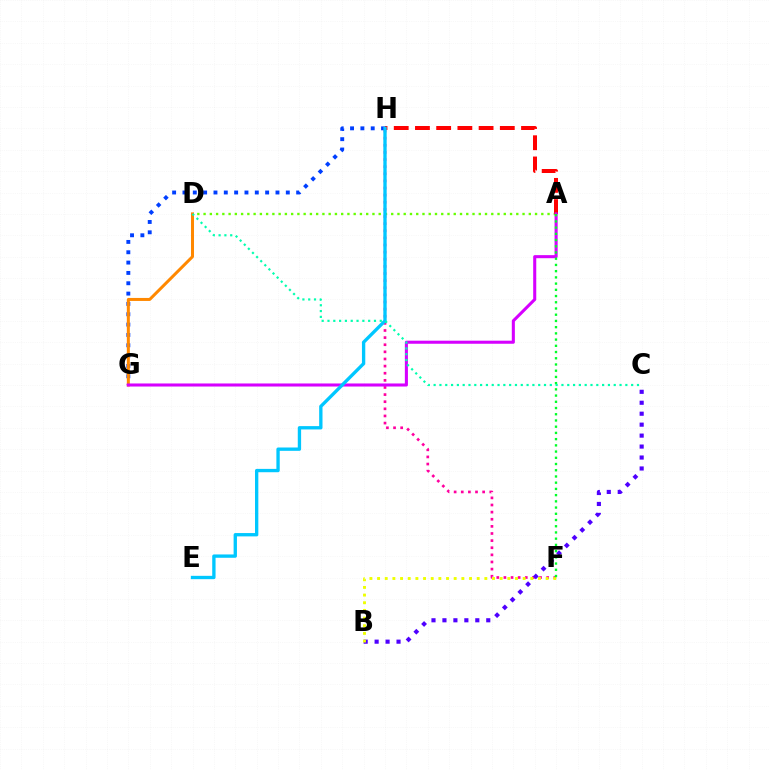{('F', 'H'): [{'color': '#ff00a0', 'line_style': 'dotted', 'thickness': 1.94}], ('A', 'D'): [{'color': '#66ff00', 'line_style': 'dotted', 'thickness': 1.7}], ('A', 'H'): [{'color': '#ff0000', 'line_style': 'dashed', 'thickness': 2.88}], ('G', 'H'): [{'color': '#003fff', 'line_style': 'dotted', 'thickness': 2.81}], ('D', 'G'): [{'color': '#ff8800', 'line_style': 'solid', 'thickness': 2.17}], ('A', 'G'): [{'color': '#d600ff', 'line_style': 'solid', 'thickness': 2.21}], ('E', 'H'): [{'color': '#00c7ff', 'line_style': 'solid', 'thickness': 2.4}], ('B', 'C'): [{'color': '#4f00ff', 'line_style': 'dotted', 'thickness': 2.98}], ('B', 'F'): [{'color': '#eeff00', 'line_style': 'dotted', 'thickness': 2.08}], ('A', 'F'): [{'color': '#00ff27', 'line_style': 'dotted', 'thickness': 1.69}], ('C', 'D'): [{'color': '#00ffaf', 'line_style': 'dotted', 'thickness': 1.58}]}